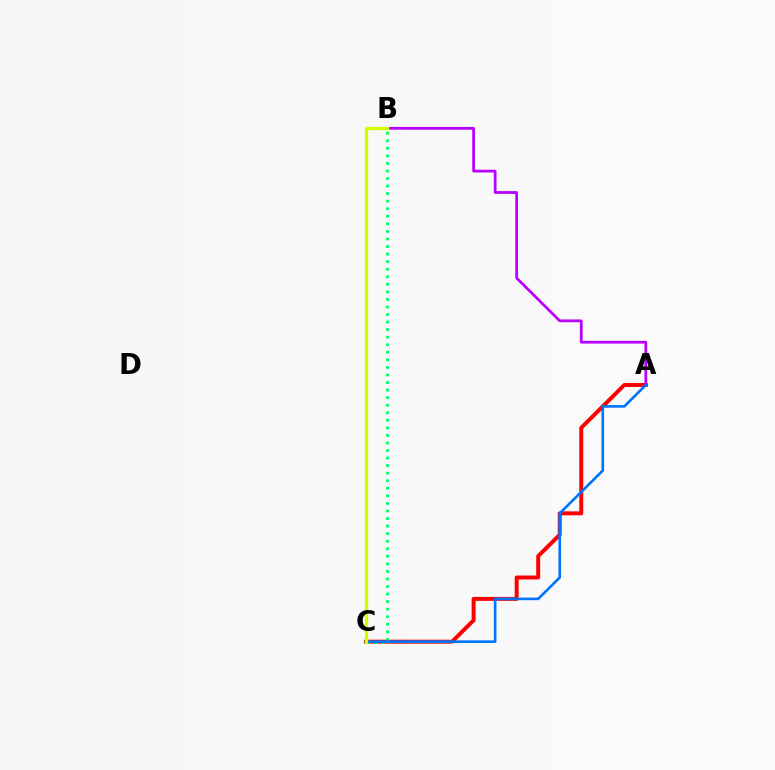{('A', 'C'): [{'color': '#ff0000', 'line_style': 'solid', 'thickness': 2.85}, {'color': '#0074ff', 'line_style': 'solid', 'thickness': 1.9}], ('B', 'C'): [{'color': '#00ff5c', 'line_style': 'dotted', 'thickness': 2.05}, {'color': '#d1ff00', 'line_style': 'solid', 'thickness': 2.37}], ('A', 'B'): [{'color': '#b900ff', 'line_style': 'solid', 'thickness': 1.99}]}